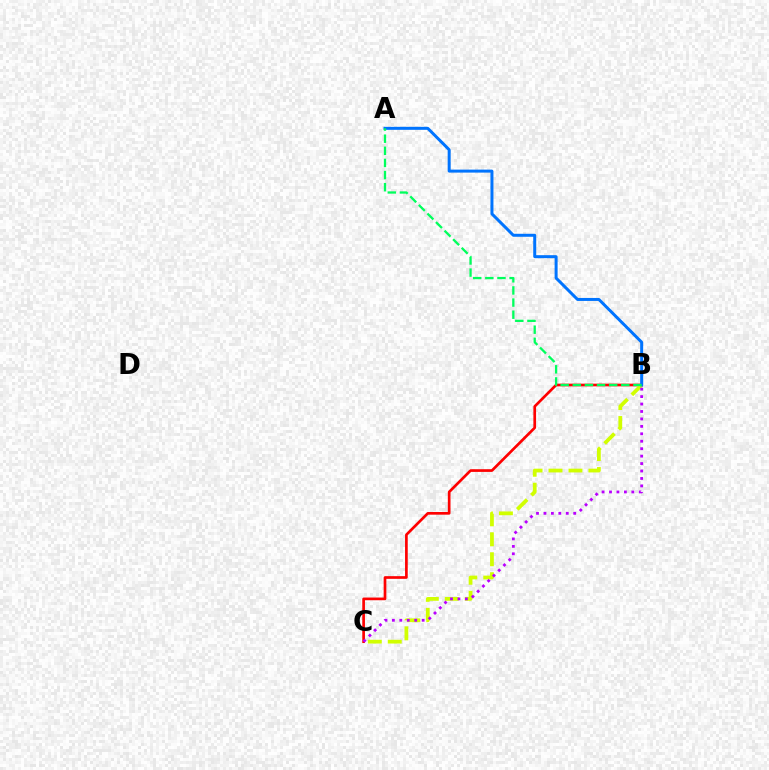{('B', 'C'): [{'color': '#ff0000', 'line_style': 'solid', 'thickness': 1.94}, {'color': '#d1ff00', 'line_style': 'dashed', 'thickness': 2.71}, {'color': '#b900ff', 'line_style': 'dotted', 'thickness': 2.02}], ('A', 'B'): [{'color': '#0074ff', 'line_style': 'solid', 'thickness': 2.15}, {'color': '#00ff5c', 'line_style': 'dashed', 'thickness': 1.65}]}